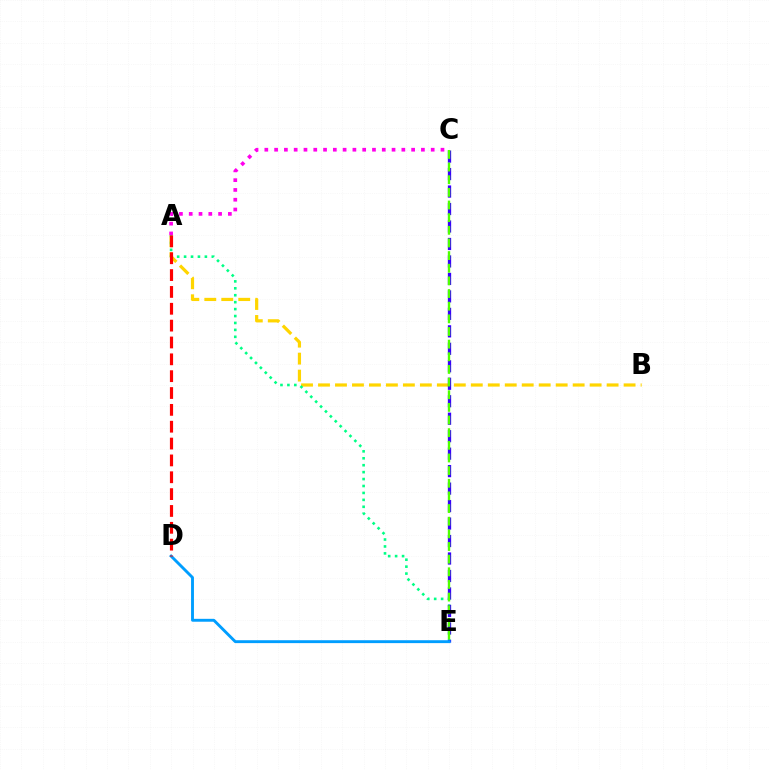{('A', 'B'): [{'color': '#ffd500', 'line_style': 'dashed', 'thickness': 2.31}], ('A', 'E'): [{'color': '#00ff86', 'line_style': 'dotted', 'thickness': 1.88}], ('C', 'E'): [{'color': '#3700ff', 'line_style': 'dashed', 'thickness': 2.37}, {'color': '#4fff00', 'line_style': 'dashed', 'thickness': 1.72}], ('A', 'C'): [{'color': '#ff00ed', 'line_style': 'dotted', 'thickness': 2.66}], ('D', 'E'): [{'color': '#009eff', 'line_style': 'solid', 'thickness': 2.08}], ('A', 'D'): [{'color': '#ff0000', 'line_style': 'dashed', 'thickness': 2.29}]}